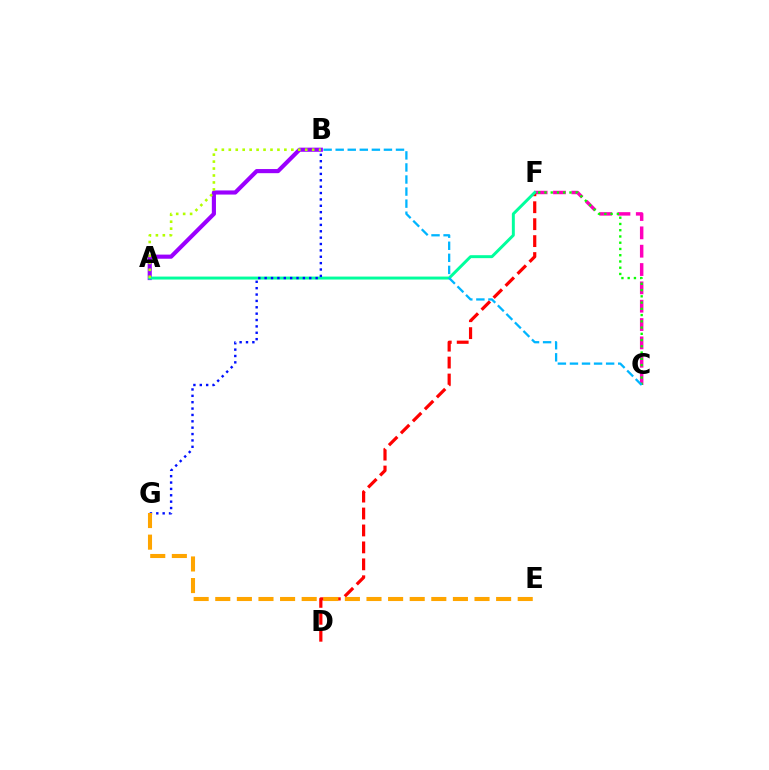{('C', 'F'): [{'color': '#ff00bd', 'line_style': 'dashed', 'thickness': 2.49}, {'color': '#08ff00', 'line_style': 'dotted', 'thickness': 1.7}], ('A', 'B'): [{'color': '#9b00ff', 'line_style': 'solid', 'thickness': 2.97}, {'color': '#b3ff00', 'line_style': 'dotted', 'thickness': 1.89}], ('D', 'F'): [{'color': '#ff0000', 'line_style': 'dashed', 'thickness': 2.3}], ('A', 'F'): [{'color': '#00ff9d', 'line_style': 'solid', 'thickness': 2.13}], ('B', 'G'): [{'color': '#0010ff', 'line_style': 'dotted', 'thickness': 1.73}], ('E', 'G'): [{'color': '#ffa500', 'line_style': 'dashed', 'thickness': 2.93}], ('B', 'C'): [{'color': '#00b5ff', 'line_style': 'dashed', 'thickness': 1.64}]}